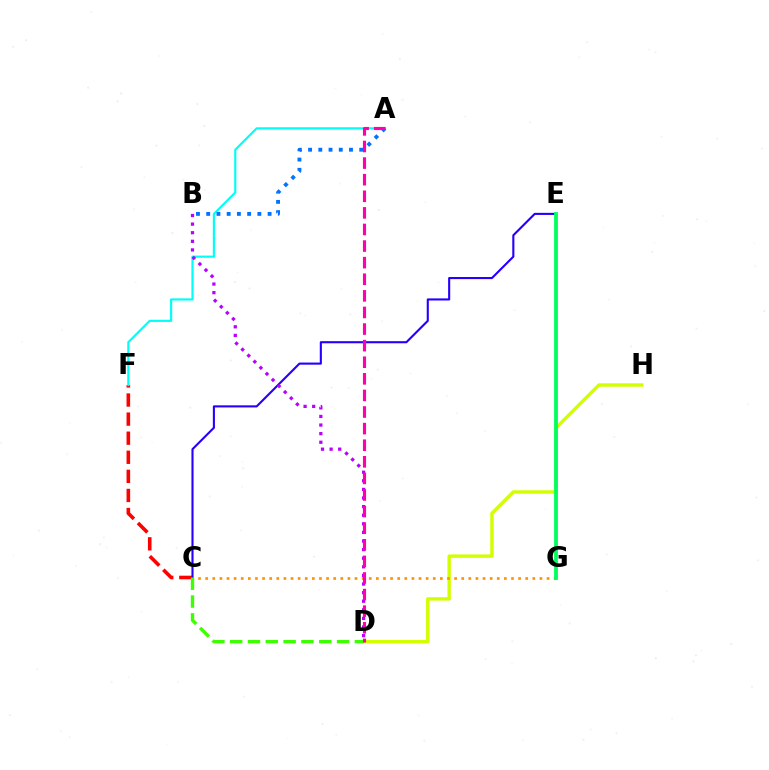{('C', 'F'): [{'color': '#ff0000', 'line_style': 'dashed', 'thickness': 2.59}], ('D', 'H'): [{'color': '#d1ff00', 'line_style': 'solid', 'thickness': 2.44}], ('C', 'E'): [{'color': '#2500ff', 'line_style': 'solid', 'thickness': 1.52}], ('A', 'F'): [{'color': '#00fff6', 'line_style': 'solid', 'thickness': 1.56}], ('C', 'D'): [{'color': '#3dff00', 'line_style': 'dashed', 'thickness': 2.42}], ('C', 'G'): [{'color': '#ff9400', 'line_style': 'dotted', 'thickness': 1.93}], ('E', 'G'): [{'color': '#00ff5c', 'line_style': 'solid', 'thickness': 2.73}], ('A', 'B'): [{'color': '#0074ff', 'line_style': 'dotted', 'thickness': 2.78}], ('B', 'D'): [{'color': '#b900ff', 'line_style': 'dotted', 'thickness': 2.34}], ('A', 'D'): [{'color': '#ff00ac', 'line_style': 'dashed', 'thickness': 2.25}]}